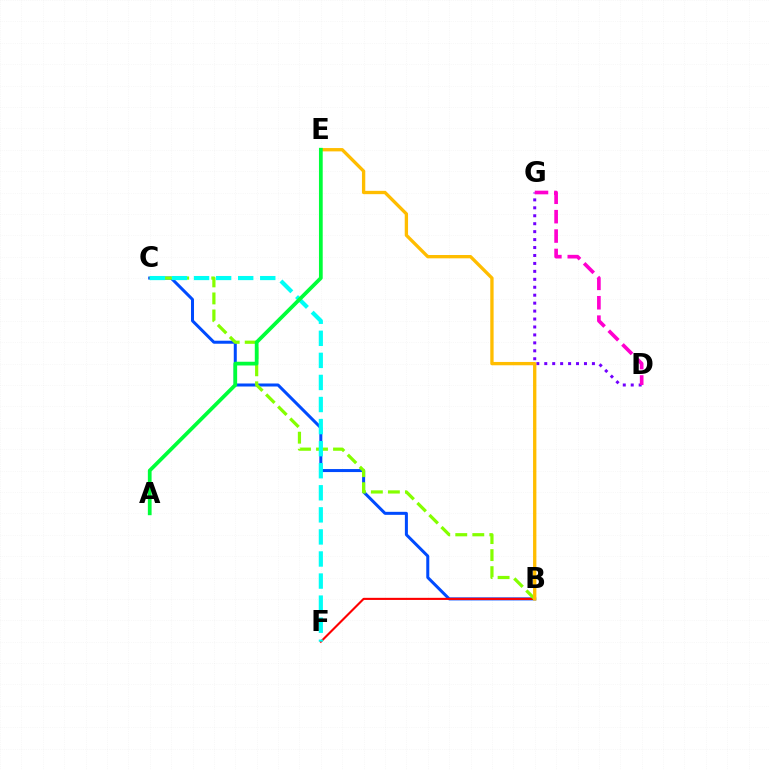{('B', 'C'): [{'color': '#004bff', 'line_style': 'solid', 'thickness': 2.17}, {'color': '#84ff00', 'line_style': 'dashed', 'thickness': 2.31}], ('D', 'G'): [{'color': '#7200ff', 'line_style': 'dotted', 'thickness': 2.16}, {'color': '#ff00cf', 'line_style': 'dashed', 'thickness': 2.63}], ('B', 'F'): [{'color': '#ff0000', 'line_style': 'solid', 'thickness': 1.52}], ('C', 'F'): [{'color': '#00fff6', 'line_style': 'dashed', 'thickness': 3.0}], ('B', 'E'): [{'color': '#ffbd00', 'line_style': 'solid', 'thickness': 2.39}], ('A', 'E'): [{'color': '#00ff39', 'line_style': 'solid', 'thickness': 2.7}]}